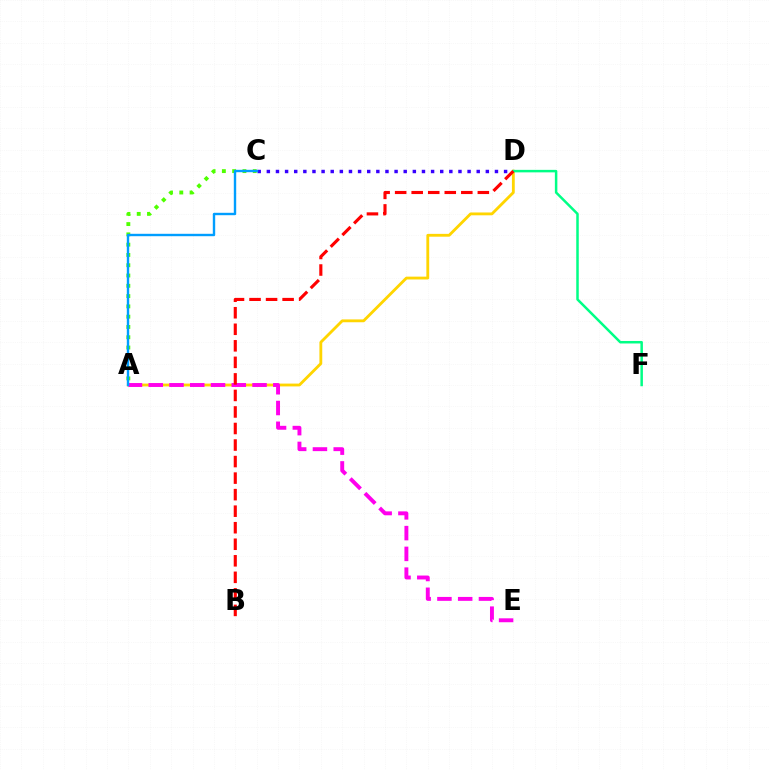{('A', 'C'): [{'color': '#4fff00', 'line_style': 'dotted', 'thickness': 2.79}, {'color': '#009eff', 'line_style': 'solid', 'thickness': 1.73}], ('C', 'D'): [{'color': '#3700ff', 'line_style': 'dotted', 'thickness': 2.48}], ('A', 'D'): [{'color': '#ffd500', 'line_style': 'solid', 'thickness': 2.04}], ('A', 'E'): [{'color': '#ff00ed', 'line_style': 'dashed', 'thickness': 2.82}], ('D', 'F'): [{'color': '#00ff86', 'line_style': 'solid', 'thickness': 1.8}], ('B', 'D'): [{'color': '#ff0000', 'line_style': 'dashed', 'thickness': 2.25}]}